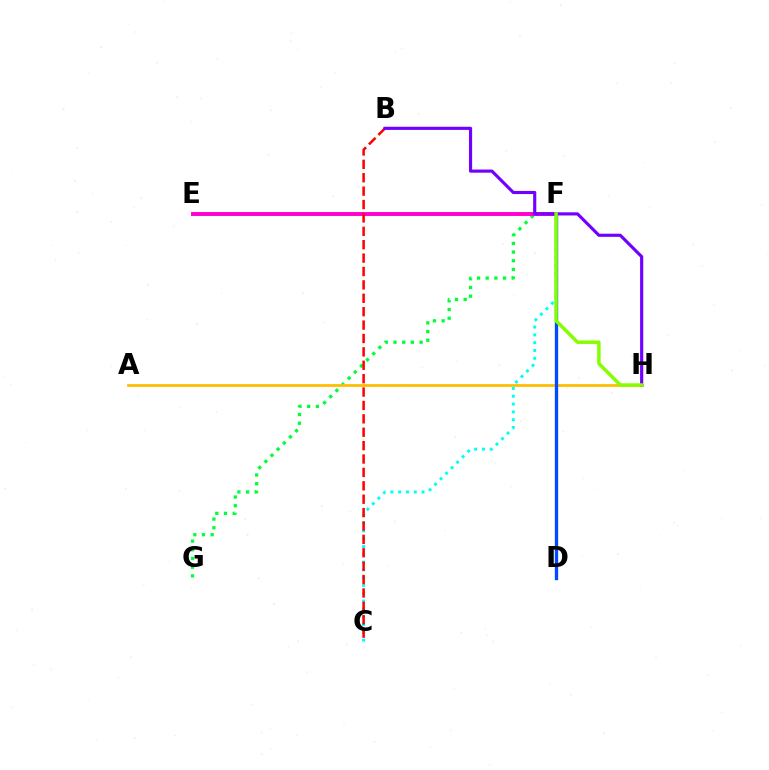{('F', 'G'): [{'color': '#00ff39', 'line_style': 'dotted', 'thickness': 2.36}], ('E', 'F'): [{'color': '#ff00cf', 'line_style': 'solid', 'thickness': 2.82}], ('C', 'F'): [{'color': '#00fff6', 'line_style': 'dotted', 'thickness': 2.12}], ('A', 'H'): [{'color': '#ffbd00', 'line_style': 'solid', 'thickness': 1.99}], ('B', 'C'): [{'color': '#ff0000', 'line_style': 'dashed', 'thickness': 1.82}], ('D', 'F'): [{'color': '#004bff', 'line_style': 'solid', 'thickness': 2.4}], ('B', 'H'): [{'color': '#7200ff', 'line_style': 'solid', 'thickness': 2.27}], ('F', 'H'): [{'color': '#84ff00', 'line_style': 'solid', 'thickness': 2.48}]}